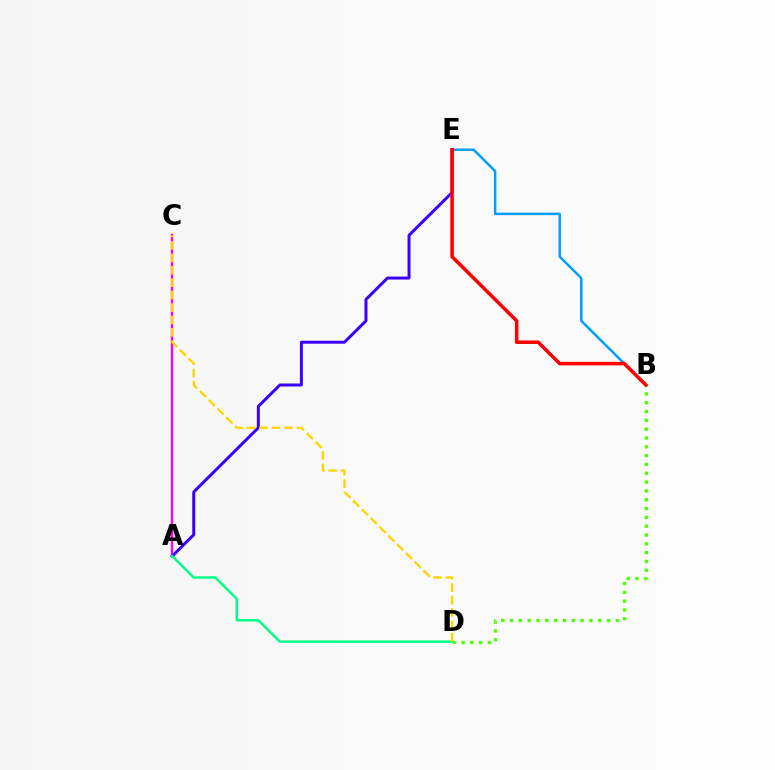{('A', 'C'): [{'color': '#ff00ed', 'line_style': 'solid', 'thickness': 1.7}], ('A', 'E'): [{'color': '#3700ff', 'line_style': 'solid', 'thickness': 2.14}], ('B', 'D'): [{'color': '#4fff00', 'line_style': 'dotted', 'thickness': 2.4}], ('B', 'E'): [{'color': '#009eff', 'line_style': 'solid', 'thickness': 1.79}, {'color': '#ff0000', 'line_style': 'solid', 'thickness': 2.53}], ('A', 'D'): [{'color': '#00ff86', 'line_style': 'solid', 'thickness': 1.78}], ('C', 'D'): [{'color': '#ffd500', 'line_style': 'dashed', 'thickness': 1.69}]}